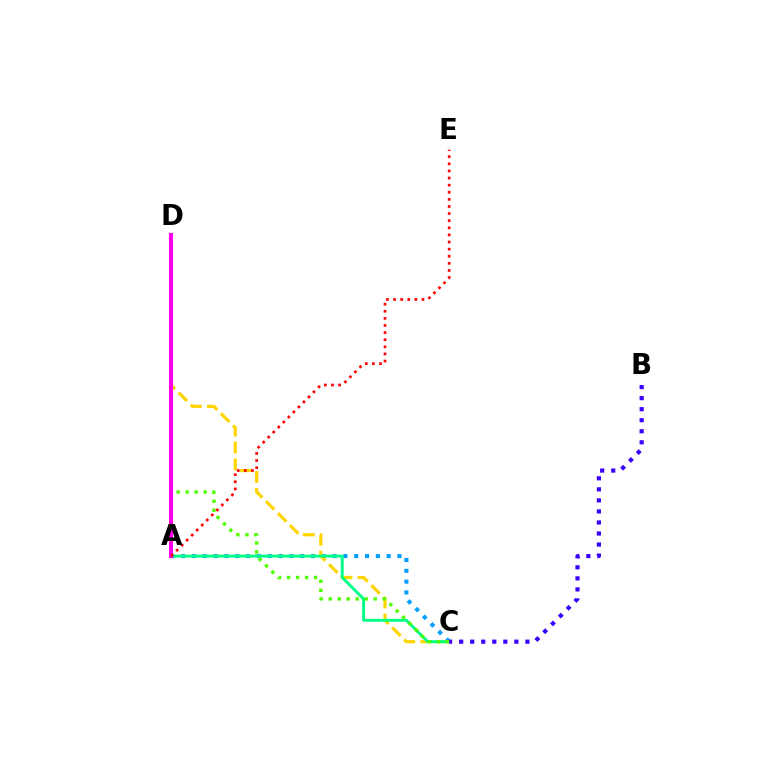{('A', 'C'): [{'color': '#009eff', 'line_style': 'dotted', 'thickness': 2.94}, {'color': '#00ff86', 'line_style': 'solid', 'thickness': 2.1}], ('C', 'D'): [{'color': '#ffd500', 'line_style': 'dashed', 'thickness': 2.31}, {'color': '#4fff00', 'line_style': 'dotted', 'thickness': 2.44}], ('A', 'D'): [{'color': '#ff00ed', 'line_style': 'solid', 'thickness': 2.93}], ('B', 'C'): [{'color': '#3700ff', 'line_style': 'dotted', 'thickness': 3.0}], ('A', 'E'): [{'color': '#ff0000', 'line_style': 'dotted', 'thickness': 1.93}]}